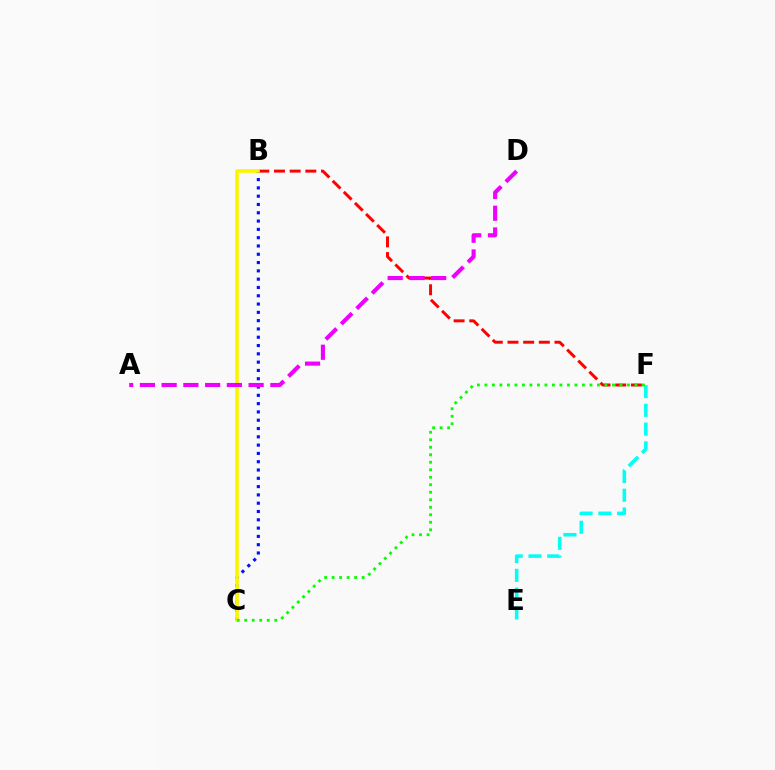{('E', 'F'): [{'color': '#00fff6', 'line_style': 'dashed', 'thickness': 2.55}], ('B', 'F'): [{'color': '#ff0000', 'line_style': 'dashed', 'thickness': 2.13}], ('B', 'C'): [{'color': '#0010ff', 'line_style': 'dotted', 'thickness': 2.25}, {'color': '#fcf500', 'line_style': 'solid', 'thickness': 2.61}], ('C', 'F'): [{'color': '#08ff00', 'line_style': 'dotted', 'thickness': 2.04}], ('A', 'D'): [{'color': '#ee00ff', 'line_style': 'dashed', 'thickness': 2.95}]}